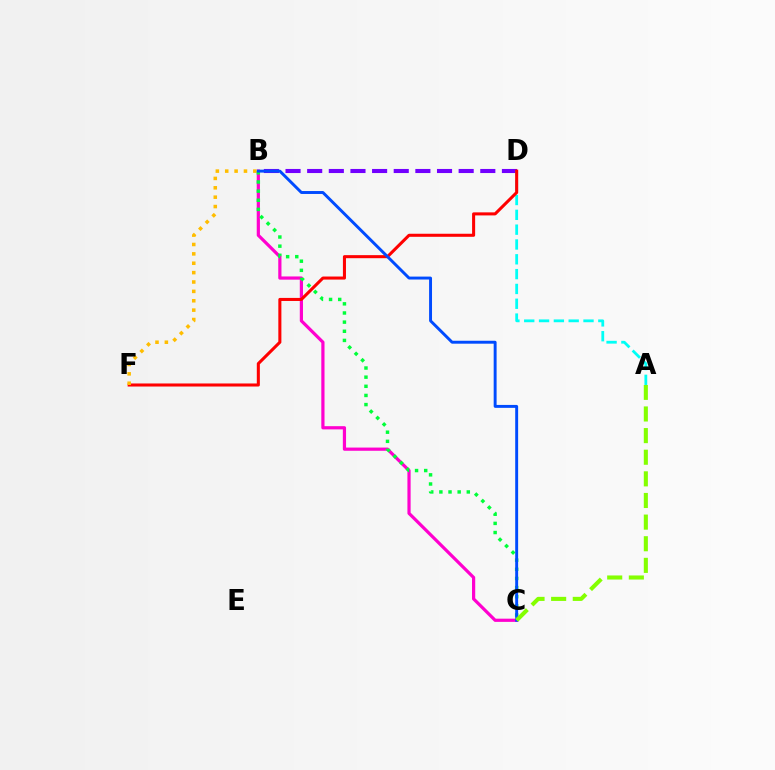{('B', 'C'): [{'color': '#ff00cf', 'line_style': 'solid', 'thickness': 2.31}, {'color': '#00ff39', 'line_style': 'dotted', 'thickness': 2.48}, {'color': '#004bff', 'line_style': 'solid', 'thickness': 2.11}], ('B', 'D'): [{'color': '#7200ff', 'line_style': 'dashed', 'thickness': 2.94}], ('A', 'D'): [{'color': '#00fff6', 'line_style': 'dashed', 'thickness': 2.01}], ('D', 'F'): [{'color': '#ff0000', 'line_style': 'solid', 'thickness': 2.2}], ('B', 'F'): [{'color': '#ffbd00', 'line_style': 'dotted', 'thickness': 2.55}], ('A', 'C'): [{'color': '#84ff00', 'line_style': 'dashed', 'thickness': 2.94}]}